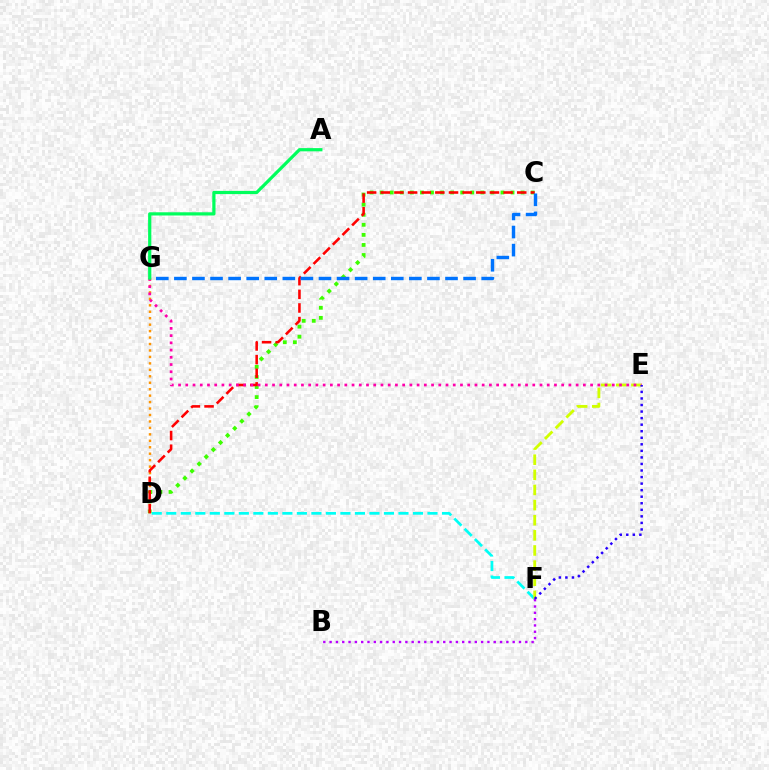{('C', 'D'): [{'color': '#3dff00', 'line_style': 'dotted', 'thickness': 2.74}, {'color': '#ff0000', 'line_style': 'dashed', 'thickness': 1.85}], ('D', 'G'): [{'color': '#ff9400', 'line_style': 'dotted', 'thickness': 1.75}], ('D', 'F'): [{'color': '#00fff6', 'line_style': 'dashed', 'thickness': 1.97}], ('E', 'F'): [{'color': '#d1ff00', 'line_style': 'dashed', 'thickness': 2.06}, {'color': '#2500ff', 'line_style': 'dotted', 'thickness': 1.78}], ('E', 'G'): [{'color': '#ff00ac', 'line_style': 'dotted', 'thickness': 1.96}], ('C', 'G'): [{'color': '#0074ff', 'line_style': 'dashed', 'thickness': 2.46}], ('B', 'F'): [{'color': '#b900ff', 'line_style': 'dotted', 'thickness': 1.72}], ('A', 'G'): [{'color': '#00ff5c', 'line_style': 'solid', 'thickness': 2.31}]}